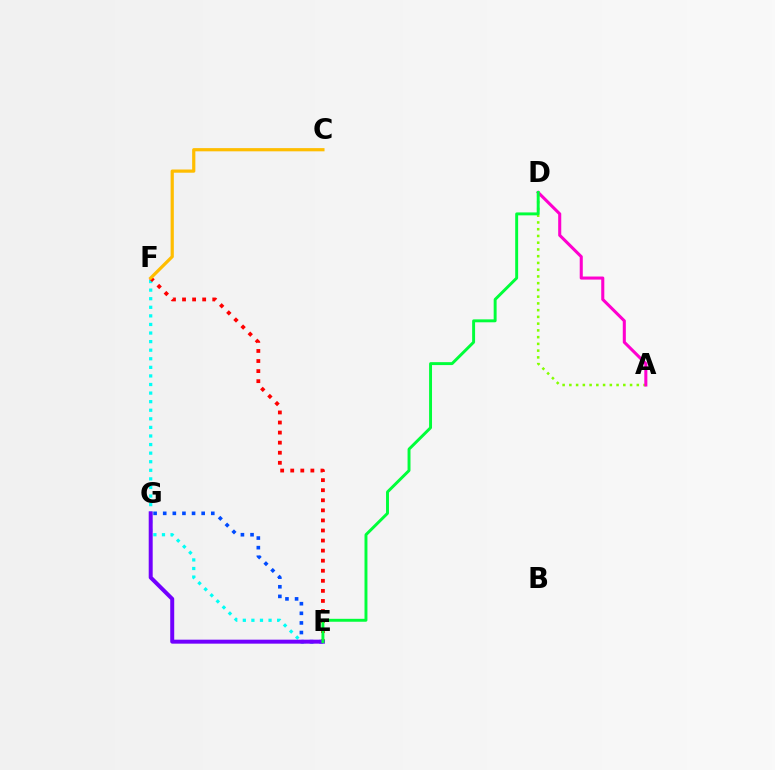{('E', 'F'): [{'color': '#00fff6', 'line_style': 'dotted', 'thickness': 2.33}, {'color': '#ff0000', 'line_style': 'dotted', 'thickness': 2.74}], ('A', 'D'): [{'color': '#84ff00', 'line_style': 'dotted', 'thickness': 1.83}, {'color': '#ff00cf', 'line_style': 'solid', 'thickness': 2.2}], ('E', 'G'): [{'color': '#004bff', 'line_style': 'dotted', 'thickness': 2.61}, {'color': '#7200ff', 'line_style': 'solid', 'thickness': 2.86}], ('D', 'E'): [{'color': '#00ff39', 'line_style': 'solid', 'thickness': 2.11}], ('C', 'F'): [{'color': '#ffbd00', 'line_style': 'solid', 'thickness': 2.31}]}